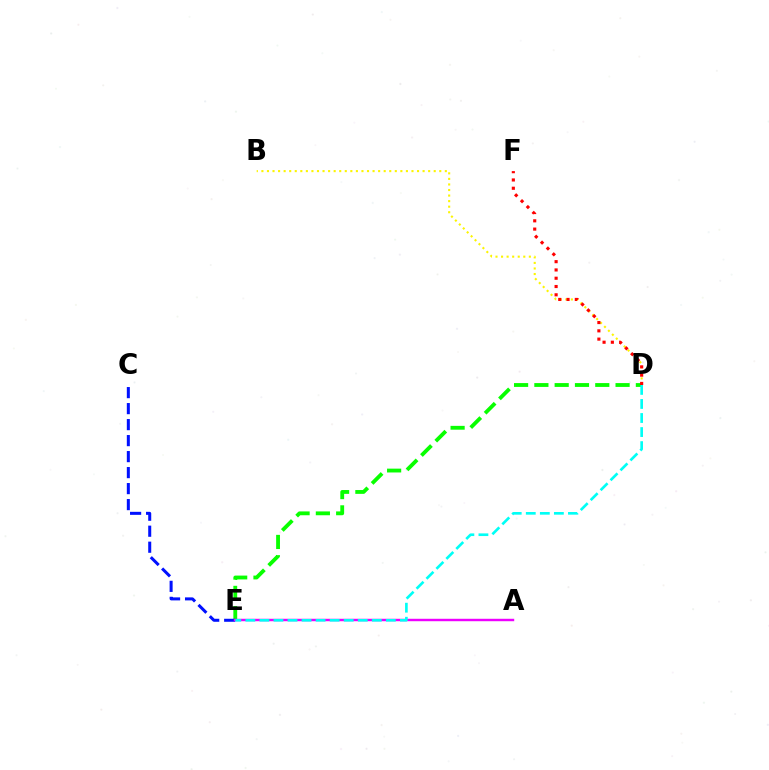{('B', 'D'): [{'color': '#fcf500', 'line_style': 'dotted', 'thickness': 1.51}], ('D', 'E'): [{'color': '#08ff00', 'line_style': 'dashed', 'thickness': 2.76}, {'color': '#00fff6', 'line_style': 'dashed', 'thickness': 1.91}], ('C', 'E'): [{'color': '#0010ff', 'line_style': 'dashed', 'thickness': 2.17}], ('D', 'F'): [{'color': '#ff0000', 'line_style': 'dotted', 'thickness': 2.25}], ('A', 'E'): [{'color': '#ee00ff', 'line_style': 'solid', 'thickness': 1.75}]}